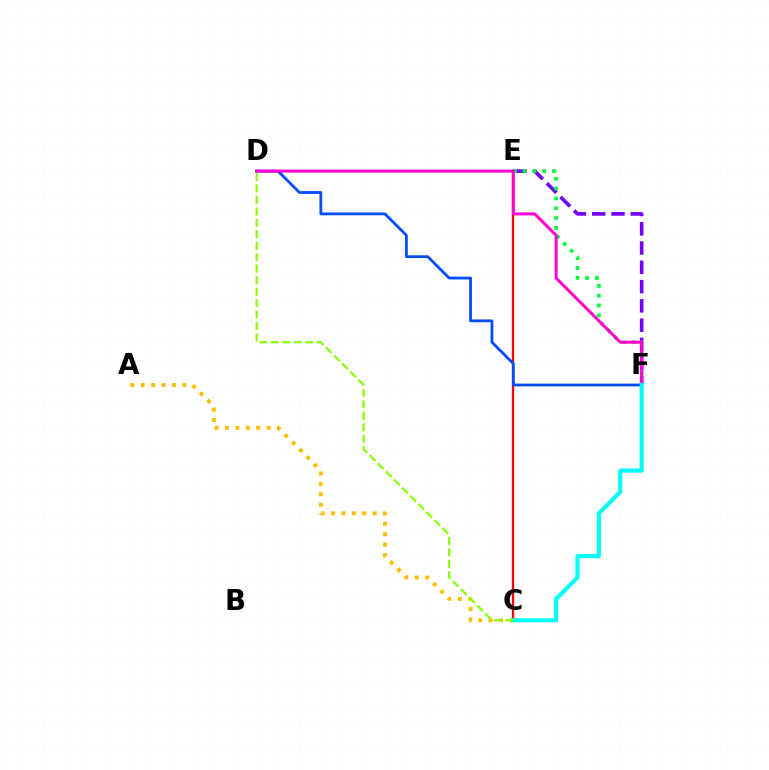{('A', 'C'): [{'color': '#ffbd00', 'line_style': 'dotted', 'thickness': 2.83}], ('E', 'F'): [{'color': '#7200ff', 'line_style': 'dashed', 'thickness': 2.62}, {'color': '#00ff39', 'line_style': 'dotted', 'thickness': 2.66}], ('C', 'E'): [{'color': '#ff0000', 'line_style': 'solid', 'thickness': 1.68}], ('D', 'F'): [{'color': '#004bff', 'line_style': 'solid', 'thickness': 2.01}, {'color': '#ff00cf', 'line_style': 'solid', 'thickness': 2.15}], ('C', 'F'): [{'color': '#00fff6', 'line_style': 'solid', 'thickness': 2.98}], ('C', 'D'): [{'color': '#84ff00', 'line_style': 'dashed', 'thickness': 1.56}]}